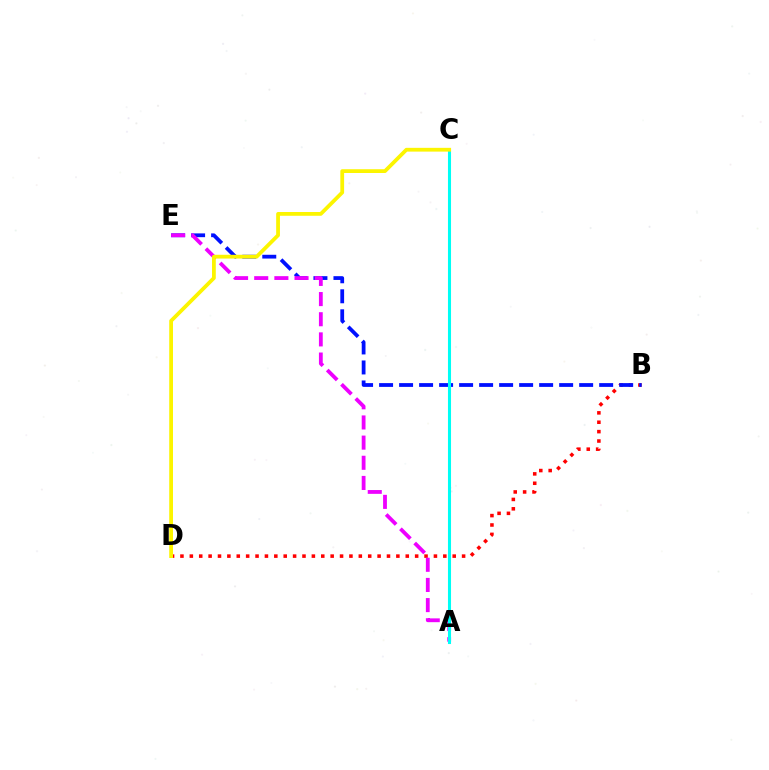{('B', 'D'): [{'color': '#ff0000', 'line_style': 'dotted', 'thickness': 2.55}], ('B', 'E'): [{'color': '#0010ff', 'line_style': 'dashed', 'thickness': 2.72}], ('A', 'E'): [{'color': '#ee00ff', 'line_style': 'dashed', 'thickness': 2.74}], ('A', 'C'): [{'color': '#08ff00', 'line_style': 'dashed', 'thickness': 2.02}, {'color': '#00fff6', 'line_style': 'solid', 'thickness': 2.2}], ('C', 'D'): [{'color': '#fcf500', 'line_style': 'solid', 'thickness': 2.72}]}